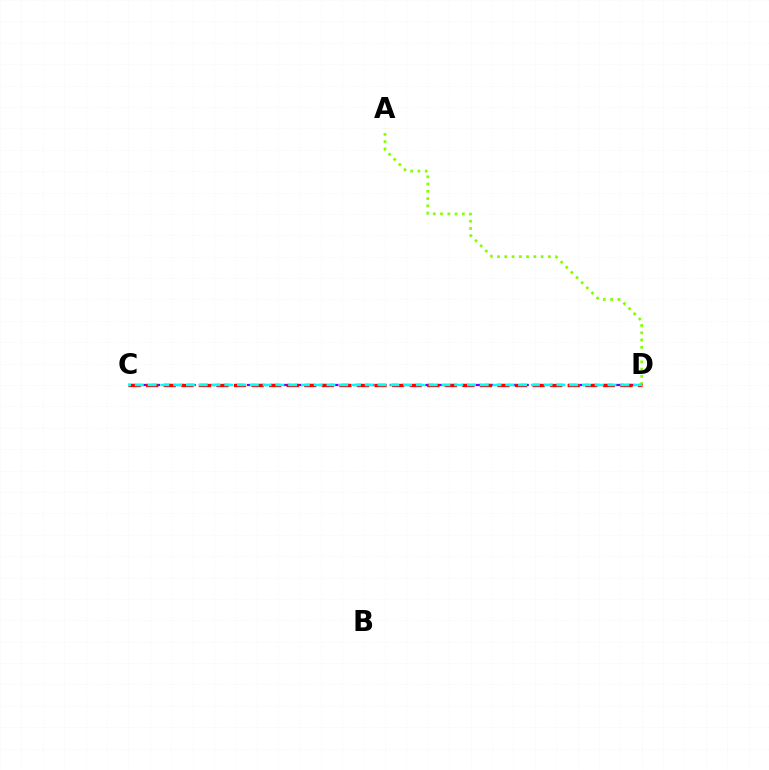{('C', 'D'): [{'color': '#7200ff', 'line_style': 'dashed', 'thickness': 1.62}, {'color': '#ff0000', 'line_style': 'dashed', 'thickness': 2.39}, {'color': '#00fff6', 'line_style': 'dashed', 'thickness': 1.74}], ('A', 'D'): [{'color': '#84ff00', 'line_style': 'dotted', 'thickness': 1.97}]}